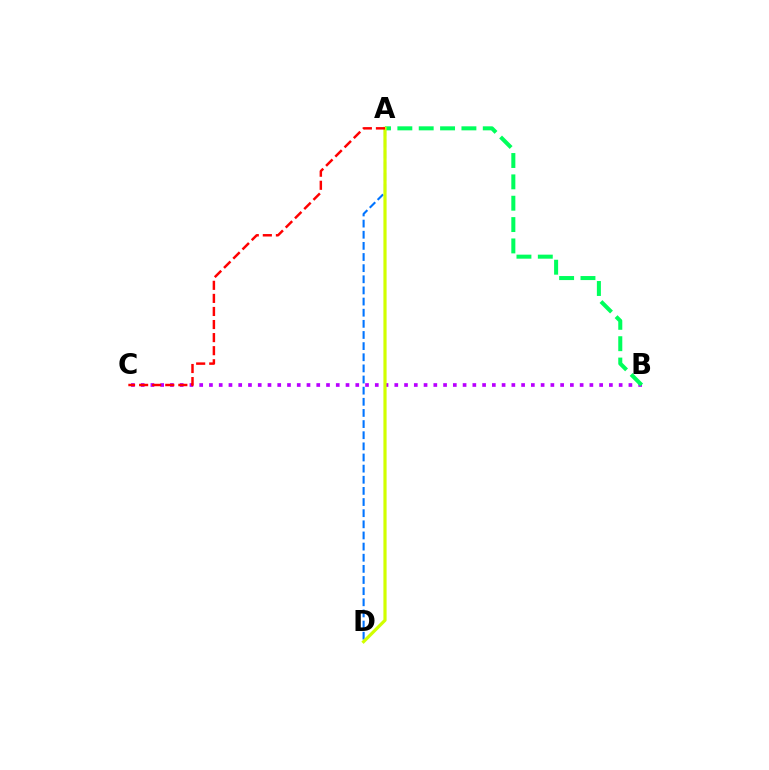{('B', 'C'): [{'color': '#b900ff', 'line_style': 'dotted', 'thickness': 2.65}], ('A', 'B'): [{'color': '#00ff5c', 'line_style': 'dashed', 'thickness': 2.9}], ('A', 'D'): [{'color': '#0074ff', 'line_style': 'dashed', 'thickness': 1.51}, {'color': '#d1ff00', 'line_style': 'solid', 'thickness': 2.3}], ('A', 'C'): [{'color': '#ff0000', 'line_style': 'dashed', 'thickness': 1.78}]}